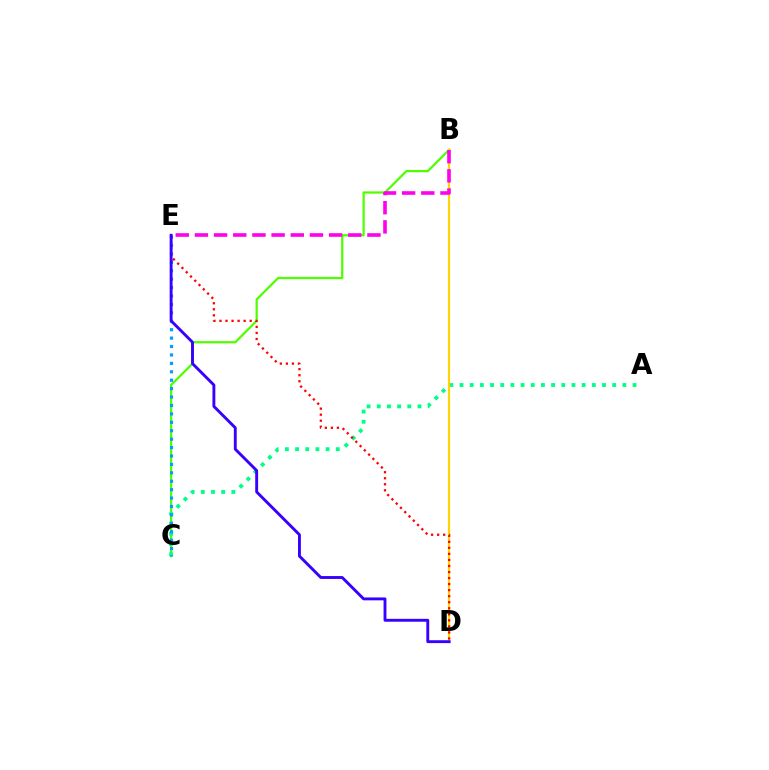{('B', 'C'): [{'color': '#4fff00', 'line_style': 'solid', 'thickness': 1.61}], ('A', 'C'): [{'color': '#00ff86', 'line_style': 'dotted', 'thickness': 2.77}], ('C', 'E'): [{'color': '#009eff', 'line_style': 'dotted', 'thickness': 2.29}], ('B', 'D'): [{'color': '#ffd500', 'line_style': 'solid', 'thickness': 1.57}], ('D', 'E'): [{'color': '#ff0000', 'line_style': 'dotted', 'thickness': 1.64}, {'color': '#3700ff', 'line_style': 'solid', 'thickness': 2.08}], ('B', 'E'): [{'color': '#ff00ed', 'line_style': 'dashed', 'thickness': 2.6}]}